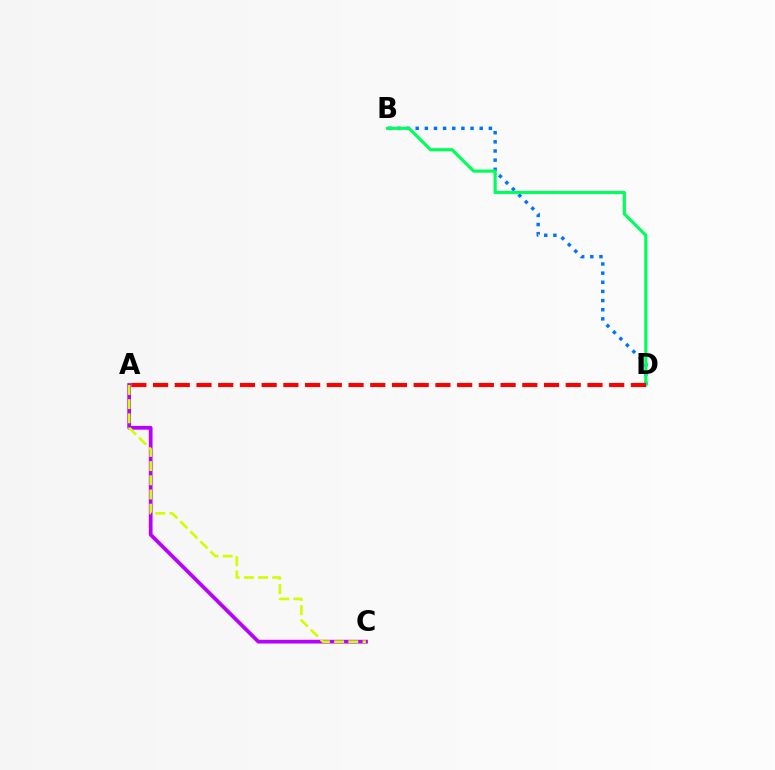{('B', 'D'): [{'color': '#0074ff', 'line_style': 'dotted', 'thickness': 2.49}, {'color': '#00ff5c', 'line_style': 'solid', 'thickness': 2.27}], ('A', 'C'): [{'color': '#b900ff', 'line_style': 'solid', 'thickness': 2.69}, {'color': '#d1ff00', 'line_style': 'dashed', 'thickness': 1.93}], ('A', 'D'): [{'color': '#ff0000', 'line_style': 'dashed', 'thickness': 2.95}]}